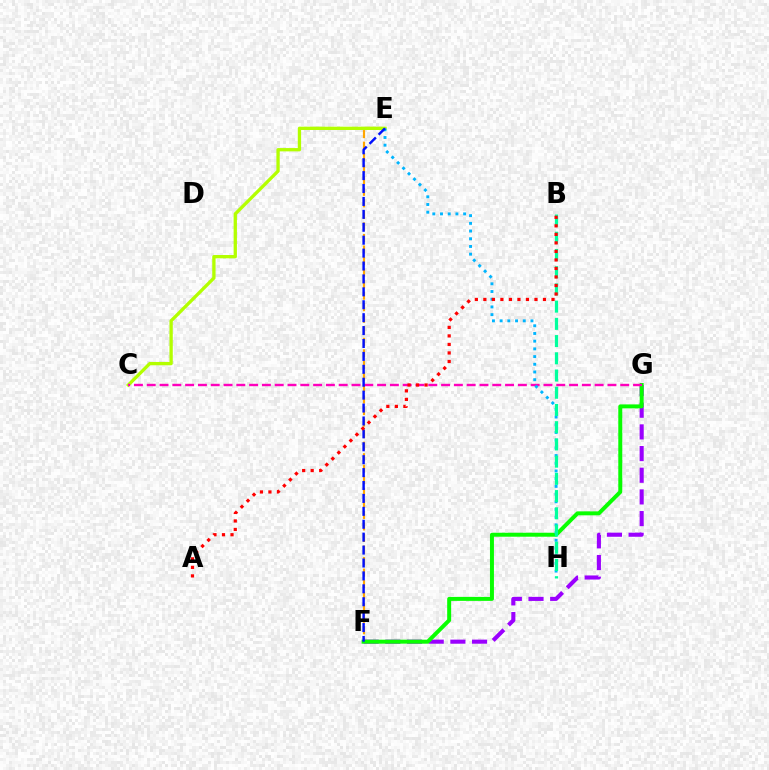{('E', 'F'): [{'color': '#ffa500', 'line_style': 'dashed', 'thickness': 1.57}, {'color': '#0010ff', 'line_style': 'dashed', 'thickness': 1.75}], ('C', 'E'): [{'color': '#b3ff00', 'line_style': 'solid', 'thickness': 2.38}], ('F', 'G'): [{'color': '#9b00ff', 'line_style': 'dashed', 'thickness': 2.94}, {'color': '#08ff00', 'line_style': 'solid', 'thickness': 2.86}], ('C', 'G'): [{'color': '#ff00bd', 'line_style': 'dashed', 'thickness': 1.74}], ('E', 'H'): [{'color': '#00b5ff', 'line_style': 'dotted', 'thickness': 2.09}], ('B', 'H'): [{'color': '#00ff9d', 'line_style': 'dashed', 'thickness': 2.34}], ('A', 'B'): [{'color': '#ff0000', 'line_style': 'dotted', 'thickness': 2.31}]}